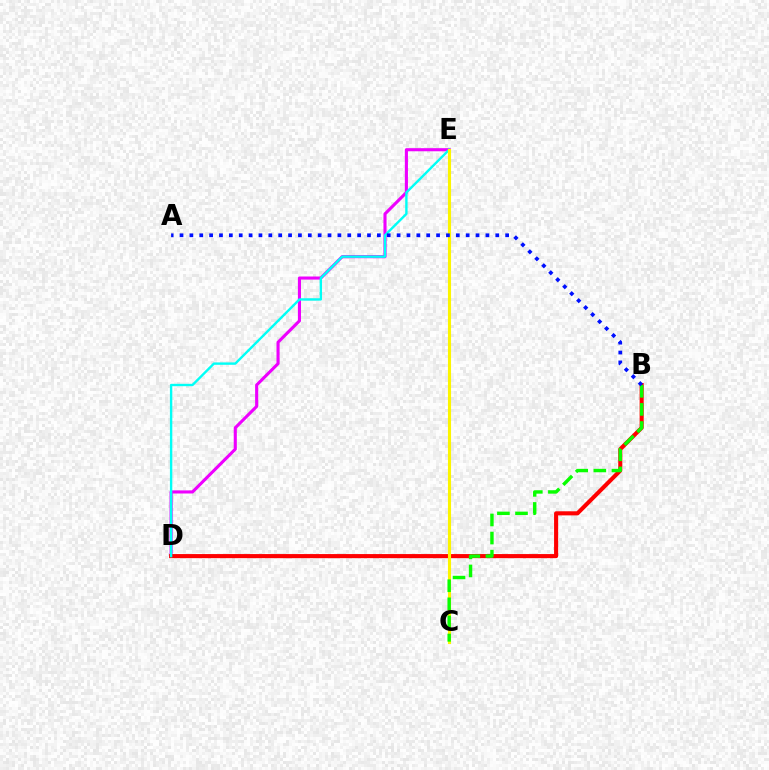{('D', 'E'): [{'color': '#ee00ff', 'line_style': 'solid', 'thickness': 2.23}, {'color': '#00fff6', 'line_style': 'solid', 'thickness': 1.72}], ('B', 'D'): [{'color': '#ff0000', 'line_style': 'solid', 'thickness': 2.95}], ('C', 'E'): [{'color': '#fcf500', 'line_style': 'solid', 'thickness': 2.23}], ('B', 'C'): [{'color': '#08ff00', 'line_style': 'dashed', 'thickness': 2.46}], ('A', 'B'): [{'color': '#0010ff', 'line_style': 'dotted', 'thickness': 2.68}]}